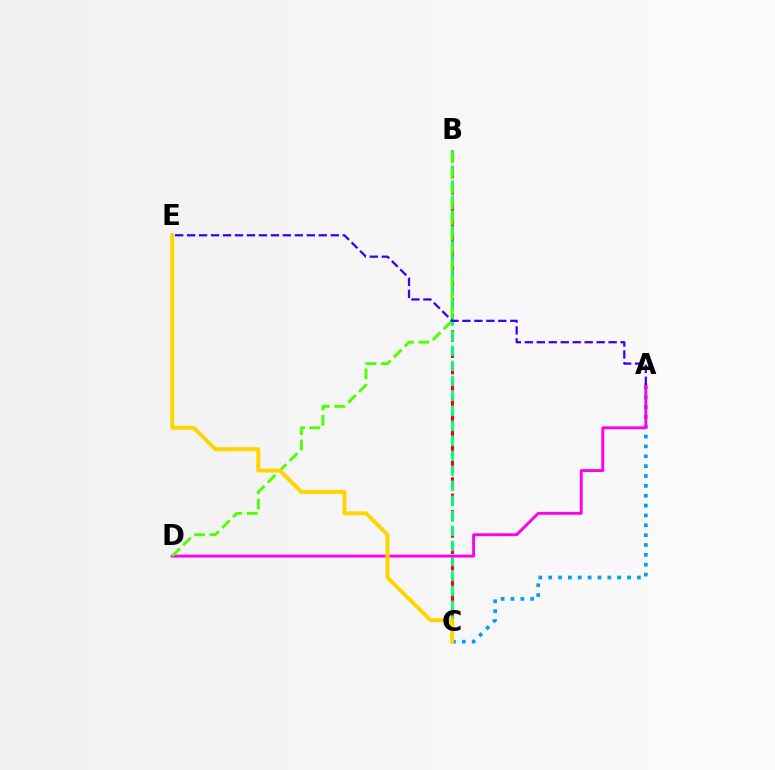{('A', 'C'): [{'color': '#009eff', 'line_style': 'dotted', 'thickness': 2.68}], ('B', 'C'): [{'color': '#ff0000', 'line_style': 'dashed', 'thickness': 2.22}, {'color': '#00ff86', 'line_style': 'dashed', 'thickness': 2.04}], ('A', 'D'): [{'color': '#ff00ed', 'line_style': 'solid', 'thickness': 2.1}], ('B', 'D'): [{'color': '#4fff00', 'line_style': 'dashed', 'thickness': 2.09}], ('C', 'E'): [{'color': '#ffd500', 'line_style': 'solid', 'thickness': 2.85}], ('A', 'E'): [{'color': '#3700ff', 'line_style': 'dashed', 'thickness': 1.63}]}